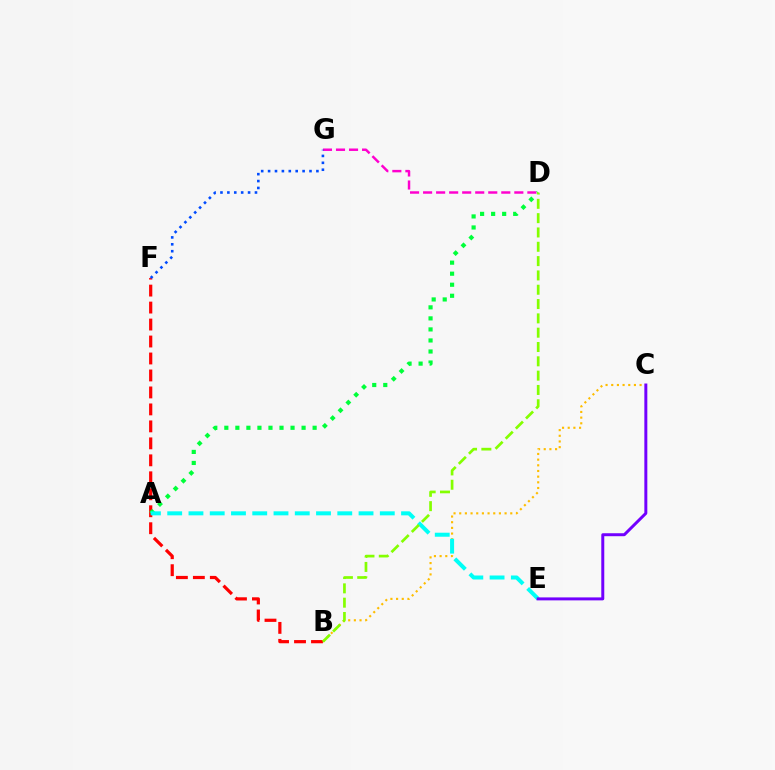{('B', 'C'): [{'color': '#ffbd00', 'line_style': 'dotted', 'thickness': 1.54}], ('D', 'G'): [{'color': '#ff00cf', 'line_style': 'dashed', 'thickness': 1.77}], ('B', 'F'): [{'color': '#ff0000', 'line_style': 'dashed', 'thickness': 2.31}], ('A', 'D'): [{'color': '#00ff39', 'line_style': 'dotted', 'thickness': 3.0}], ('A', 'E'): [{'color': '#00fff6', 'line_style': 'dashed', 'thickness': 2.89}], ('B', 'D'): [{'color': '#84ff00', 'line_style': 'dashed', 'thickness': 1.95}], ('F', 'G'): [{'color': '#004bff', 'line_style': 'dotted', 'thickness': 1.88}], ('C', 'E'): [{'color': '#7200ff', 'line_style': 'solid', 'thickness': 2.14}]}